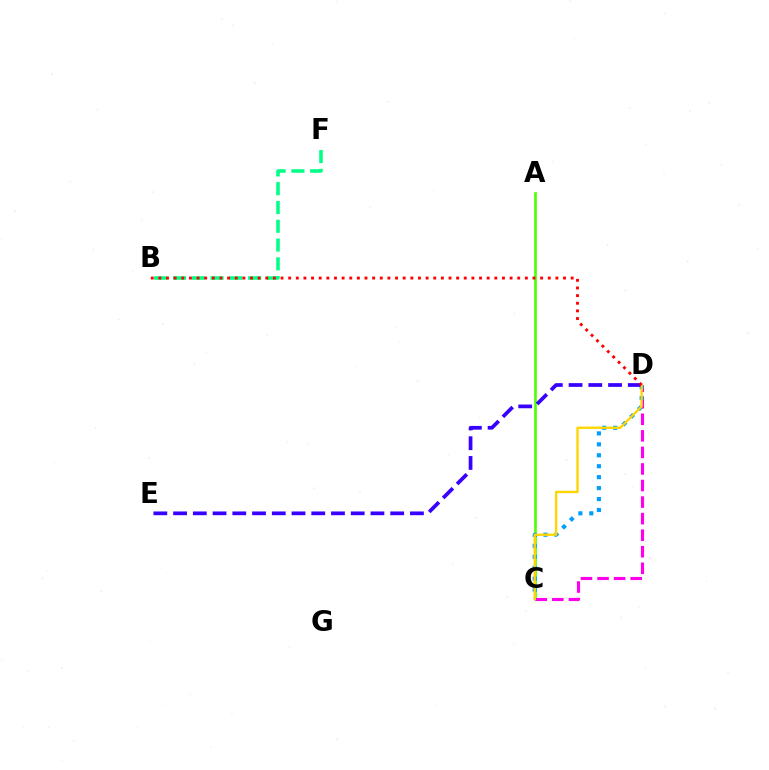{('A', 'C'): [{'color': '#4fff00', 'line_style': 'solid', 'thickness': 1.91}], ('B', 'F'): [{'color': '#00ff86', 'line_style': 'dashed', 'thickness': 2.55}], ('C', 'D'): [{'color': '#ff00ed', 'line_style': 'dashed', 'thickness': 2.25}, {'color': '#009eff', 'line_style': 'dotted', 'thickness': 2.97}, {'color': '#ffd500', 'line_style': 'solid', 'thickness': 1.69}], ('D', 'E'): [{'color': '#3700ff', 'line_style': 'dashed', 'thickness': 2.68}], ('B', 'D'): [{'color': '#ff0000', 'line_style': 'dotted', 'thickness': 2.07}]}